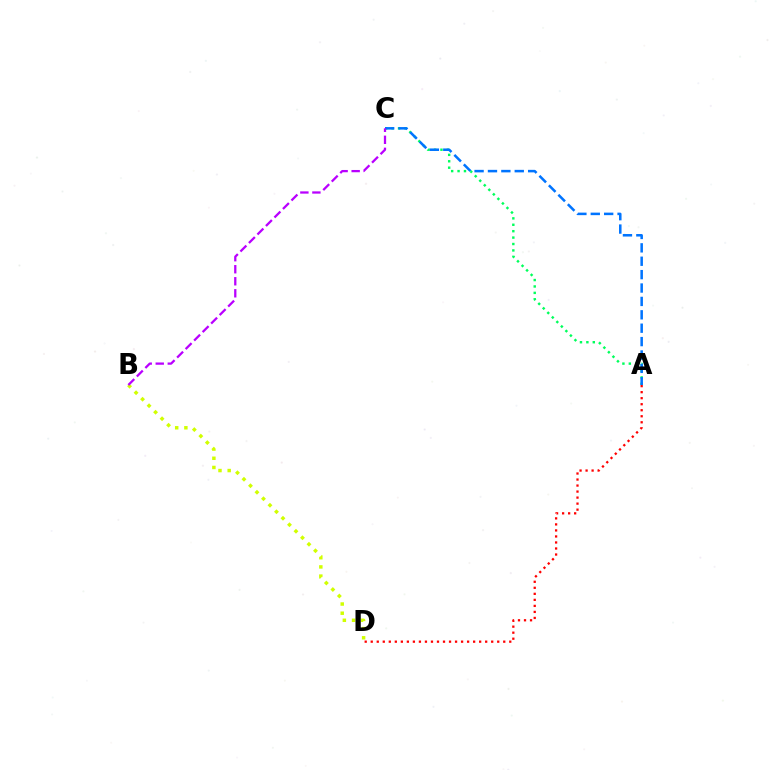{('A', 'C'): [{'color': '#00ff5c', 'line_style': 'dotted', 'thickness': 1.74}, {'color': '#0074ff', 'line_style': 'dashed', 'thickness': 1.82}], ('A', 'D'): [{'color': '#ff0000', 'line_style': 'dotted', 'thickness': 1.64}], ('B', 'D'): [{'color': '#d1ff00', 'line_style': 'dotted', 'thickness': 2.5}], ('B', 'C'): [{'color': '#b900ff', 'line_style': 'dashed', 'thickness': 1.63}]}